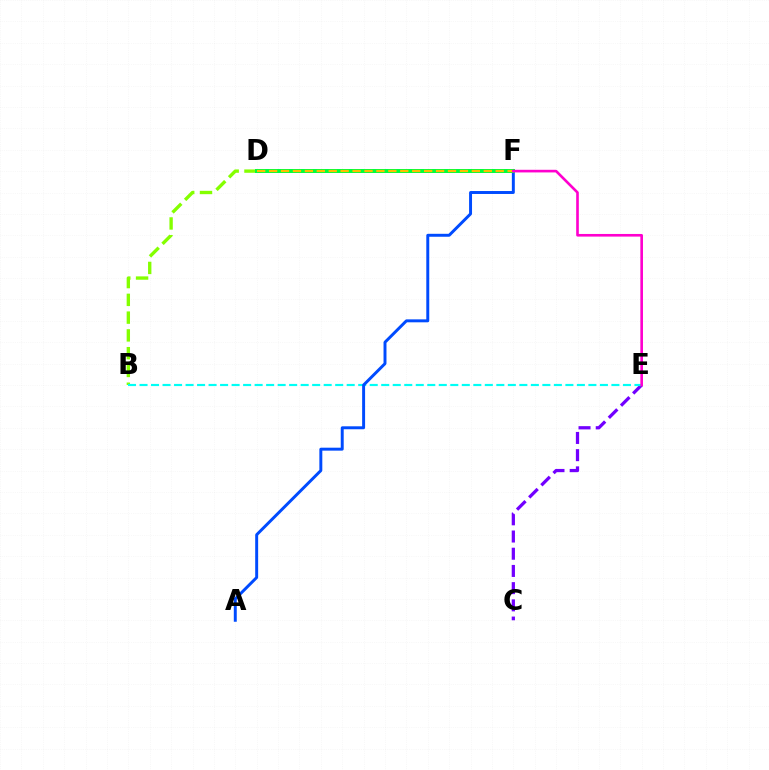{('B', 'D'): [{'color': '#84ff00', 'line_style': 'dashed', 'thickness': 2.41}], ('C', 'E'): [{'color': '#7200ff', 'line_style': 'dashed', 'thickness': 2.34}], ('B', 'E'): [{'color': '#00fff6', 'line_style': 'dashed', 'thickness': 1.56}], ('A', 'F'): [{'color': '#004bff', 'line_style': 'solid', 'thickness': 2.13}], ('D', 'F'): [{'color': '#ff0000', 'line_style': 'dotted', 'thickness': 1.96}, {'color': '#00ff39', 'line_style': 'solid', 'thickness': 2.87}, {'color': '#ffbd00', 'line_style': 'dashed', 'thickness': 1.62}], ('E', 'F'): [{'color': '#ff00cf', 'line_style': 'solid', 'thickness': 1.9}]}